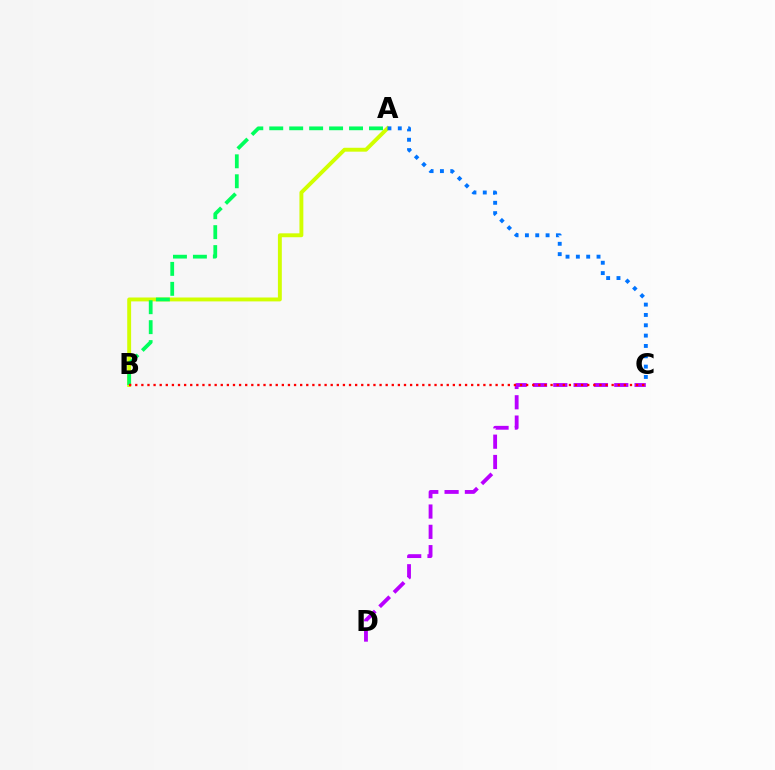{('C', 'D'): [{'color': '#b900ff', 'line_style': 'dashed', 'thickness': 2.76}], ('A', 'B'): [{'color': '#d1ff00', 'line_style': 'solid', 'thickness': 2.81}, {'color': '#00ff5c', 'line_style': 'dashed', 'thickness': 2.71}], ('B', 'C'): [{'color': '#ff0000', 'line_style': 'dotted', 'thickness': 1.66}], ('A', 'C'): [{'color': '#0074ff', 'line_style': 'dotted', 'thickness': 2.81}]}